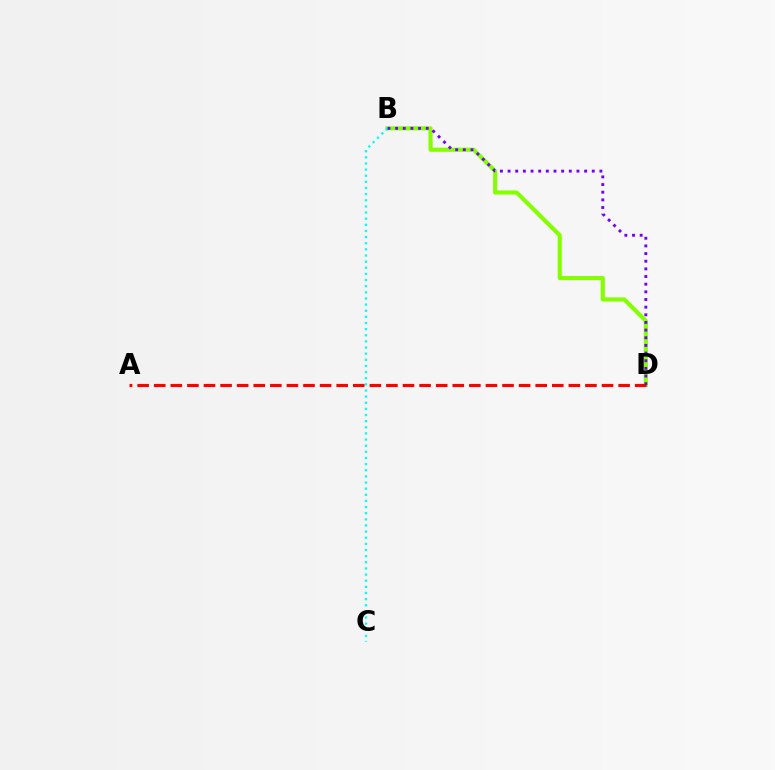{('B', 'D'): [{'color': '#84ff00', 'line_style': 'solid', 'thickness': 2.97}, {'color': '#7200ff', 'line_style': 'dotted', 'thickness': 2.08}], ('B', 'C'): [{'color': '#00fff6', 'line_style': 'dotted', 'thickness': 1.67}], ('A', 'D'): [{'color': '#ff0000', 'line_style': 'dashed', 'thickness': 2.25}]}